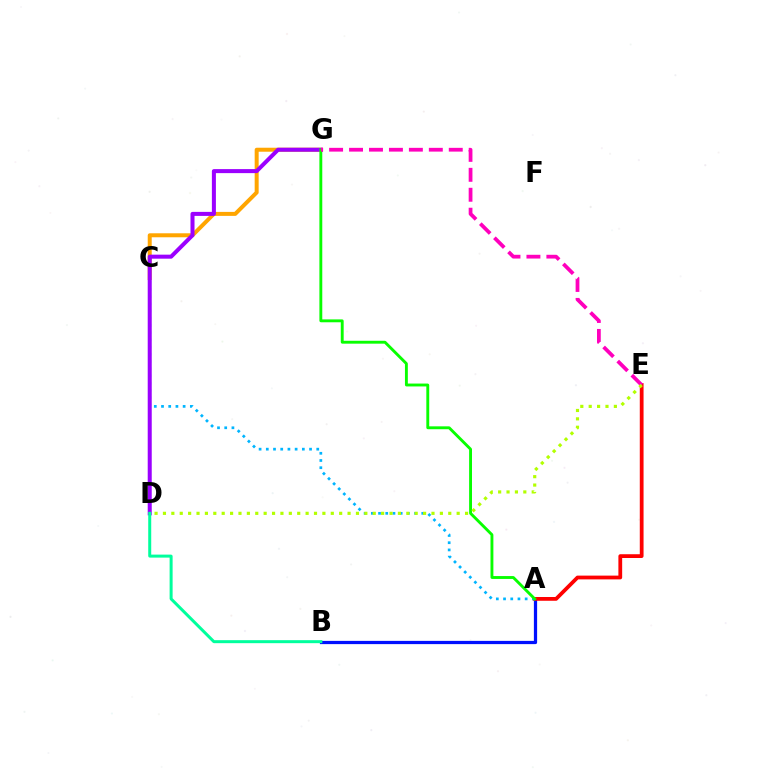{('C', 'G'): [{'color': '#ffa500', 'line_style': 'solid', 'thickness': 2.87}], ('A', 'B'): [{'color': '#0010ff', 'line_style': 'solid', 'thickness': 2.33}], ('A', 'E'): [{'color': '#ff0000', 'line_style': 'solid', 'thickness': 2.72}], ('A', 'C'): [{'color': '#00b5ff', 'line_style': 'dotted', 'thickness': 1.96}], ('D', 'G'): [{'color': '#9b00ff', 'line_style': 'solid', 'thickness': 2.9}], ('B', 'D'): [{'color': '#00ff9d', 'line_style': 'solid', 'thickness': 2.16}], ('A', 'G'): [{'color': '#08ff00', 'line_style': 'solid', 'thickness': 2.07}], ('E', 'G'): [{'color': '#ff00bd', 'line_style': 'dashed', 'thickness': 2.71}], ('D', 'E'): [{'color': '#b3ff00', 'line_style': 'dotted', 'thickness': 2.28}]}